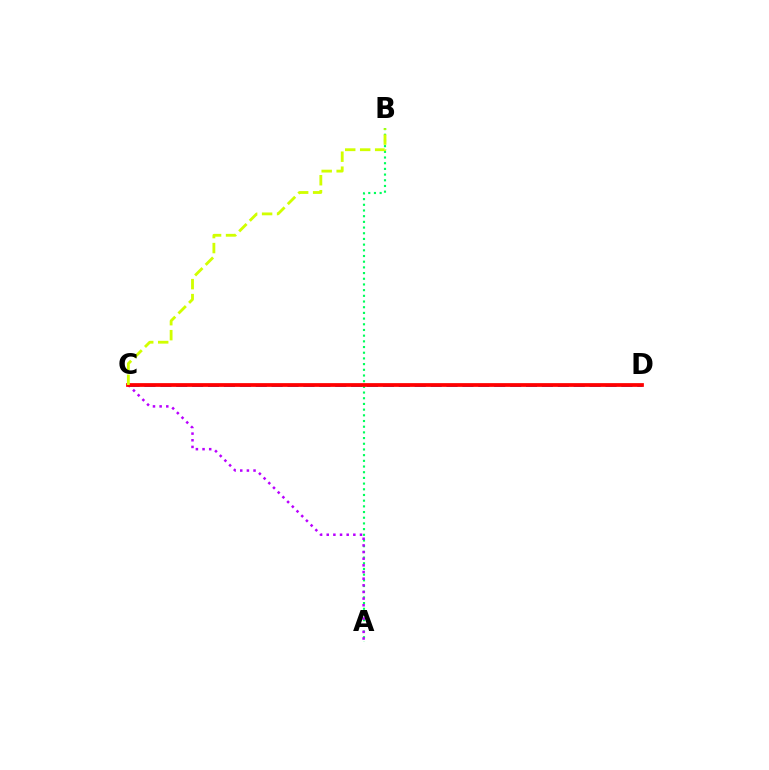{('A', 'B'): [{'color': '#00ff5c', 'line_style': 'dotted', 'thickness': 1.55}], ('C', 'D'): [{'color': '#0074ff', 'line_style': 'dashed', 'thickness': 2.16}, {'color': '#ff0000', 'line_style': 'solid', 'thickness': 2.69}], ('A', 'C'): [{'color': '#b900ff', 'line_style': 'dotted', 'thickness': 1.81}], ('B', 'C'): [{'color': '#d1ff00', 'line_style': 'dashed', 'thickness': 2.03}]}